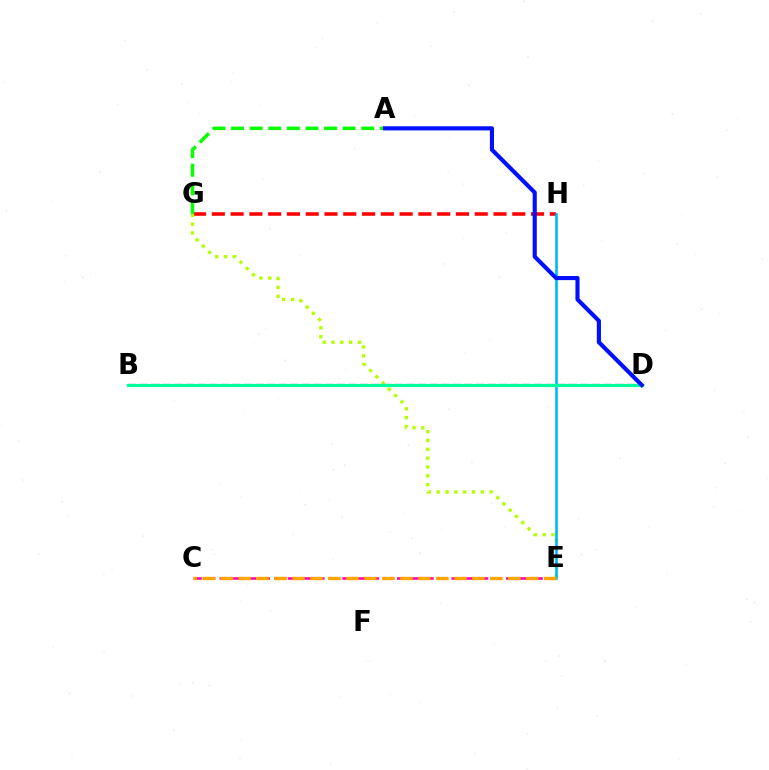{('G', 'H'): [{'color': '#ff0000', 'line_style': 'dashed', 'thickness': 2.55}], ('E', 'G'): [{'color': '#b3ff00', 'line_style': 'dotted', 'thickness': 2.4}], ('C', 'E'): [{'color': '#ff00bd', 'line_style': 'dashed', 'thickness': 1.85}, {'color': '#ffa500', 'line_style': 'dashed', 'thickness': 2.44}], ('A', 'G'): [{'color': '#08ff00', 'line_style': 'dashed', 'thickness': 2.53}], ('B', 'D'): [{'color': '#9b00ff', 'line_style': 'dashed', 'thickness': 1.58}, {'color': '#00ff9d', 'line_style': 'solid', 'thickness': 2.31}], ('E', 'H'): [{'color': '#00b5ff', 'line_style': 'solid', 'thickness': 1.88}], ('A', 'D'): [{'color': '#0010ff', 'line_style': 'solid', 'thickness': 2.98}]}